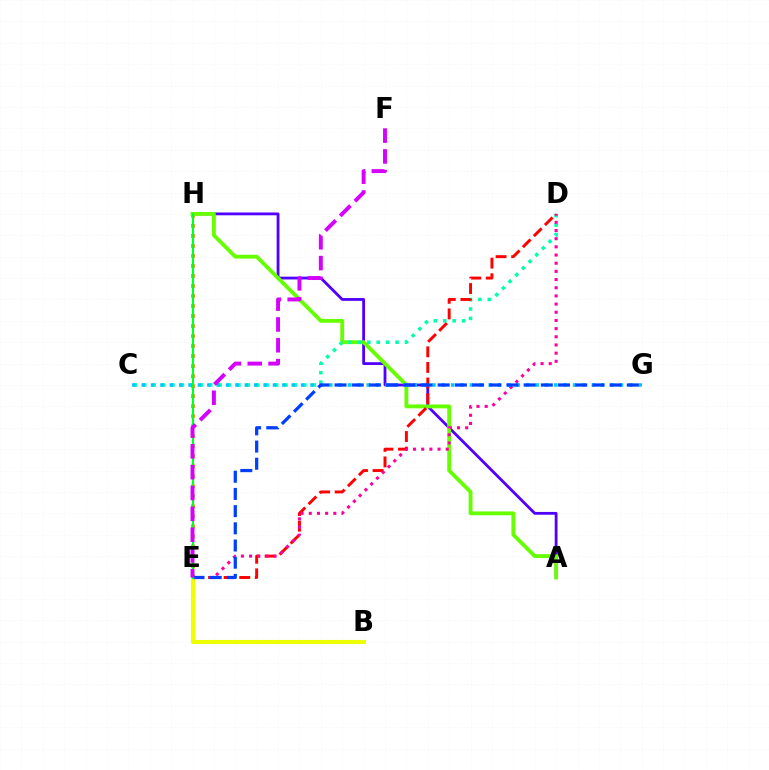{('E', 'H'): [{'color': '#ff8800', 'line_style': 'dotted', 'thickness': 2.72}, {'color': '#00ff27', 'line_style': 'solid', 'thickness': 1.52}], ('A', 'H'): [{'color': '#4f00ff', 'line_style': 'solid', 'thickness': 2.02}, {'color': '#66ff00', 'line_style': 'solid', 'thickness': 2.77}], ('C', 'D'): [{'color': '#00ffaf', 'line_style': 'dotted', 'thickness': 2.56}], ('D', 'E'): [{'color': '#ff0000', 'line_style': 'dashed', 'thickness': 2.12}, {'color': '#ff00a0', 'line_style': 'dotted', 'thickness': 2.22}], ('C', 'G'): [{'color': '#00c7ff', 'line_style': 'dotted', 'thickness': 2.55}], ('B', 'E'): [{'color': '#eeff00', 'line_style': 'solid', 'thickness': 2.95}], ('E', 'G'): [{'color': '#003fff', 'line_style': 'dashed', 'thickness': 2.34}], ('E', 'F'): [{'color': '#d600ff', 'line_style': 'dashed', 'thickness': 2.83}]}